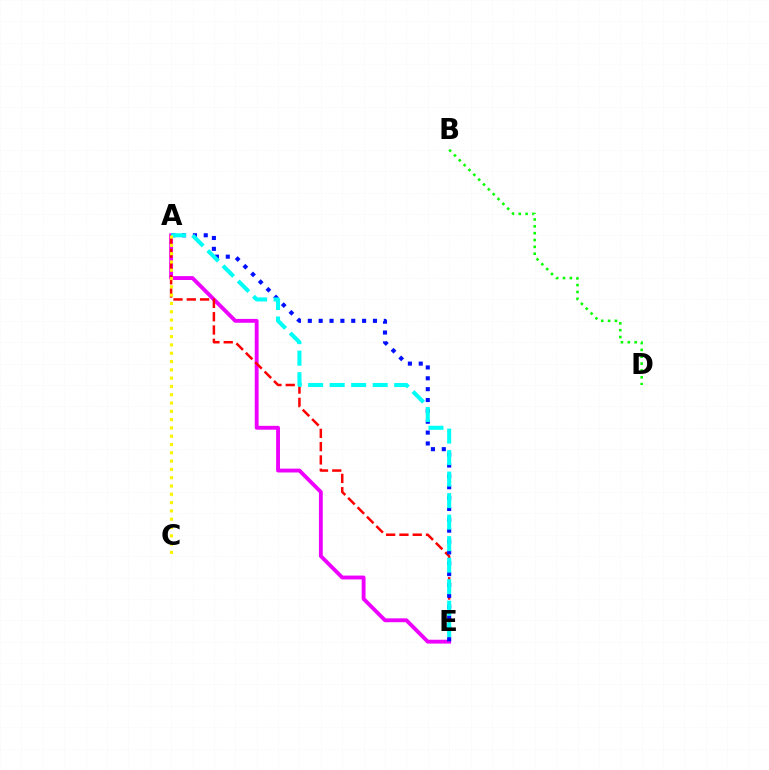{('A', 'E'): [{'color': '#ee00ff', 'line_style': 'solid', 'thickness': 2.78}, {'color': '#ff0000', 'line_style': 'dashed', 'thickness': 1.8}, {'color': '#0010ff', 'line_style': 'dotted', 'thickness': 2.95}, {'color': '#00fff6', 'line_style': 'dashed', 'thickness': 2.92}], ('B', 'D'): [{'color': '#08ff00', 'line_style': 'dotted', 'thickness': 1.86}], ('A', 'C'): [{'color': '#fcf500', 'line_style': 'dotted', 'thickness': 2.25}]}